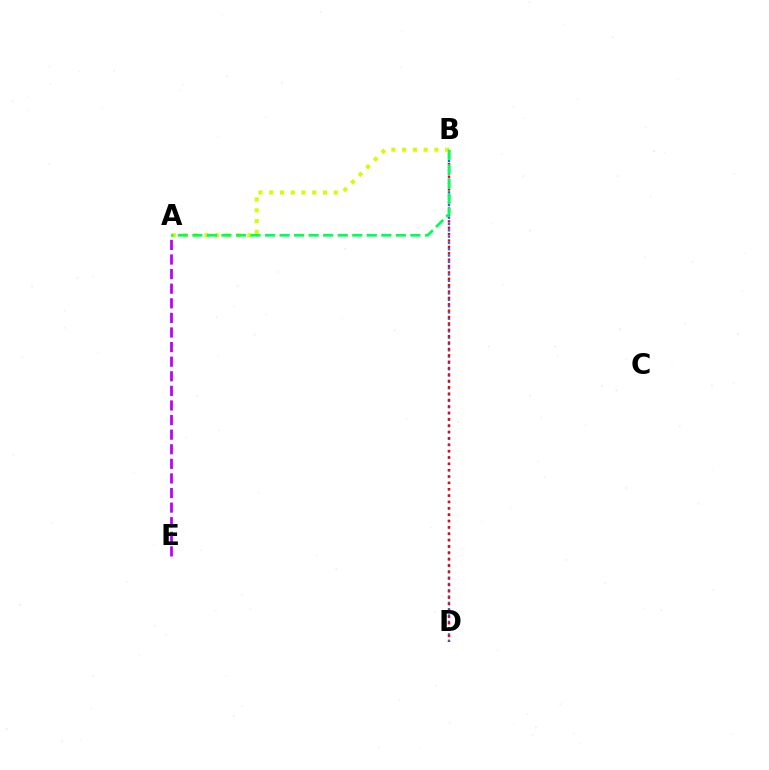{('B', 'D'): [{'color': '#0074ff', 'line_style': 'dotted', 'thickness': 1.72}, {'color': '#ff0000', 'line_style': 'dotted', 'thickness': 1.73}], ('A', 'E'): [{'color': '#b900ff', 'line_style': 'dashed', 'thickness': 1.98}], ('A', 'B'): [{'color': '#d1ff00', 'line_style': 'dotted', 'thickness': 2.92}, {'color': '#00ff5c', 'line_style': 'dashed', 'thickness': 1.97}]}